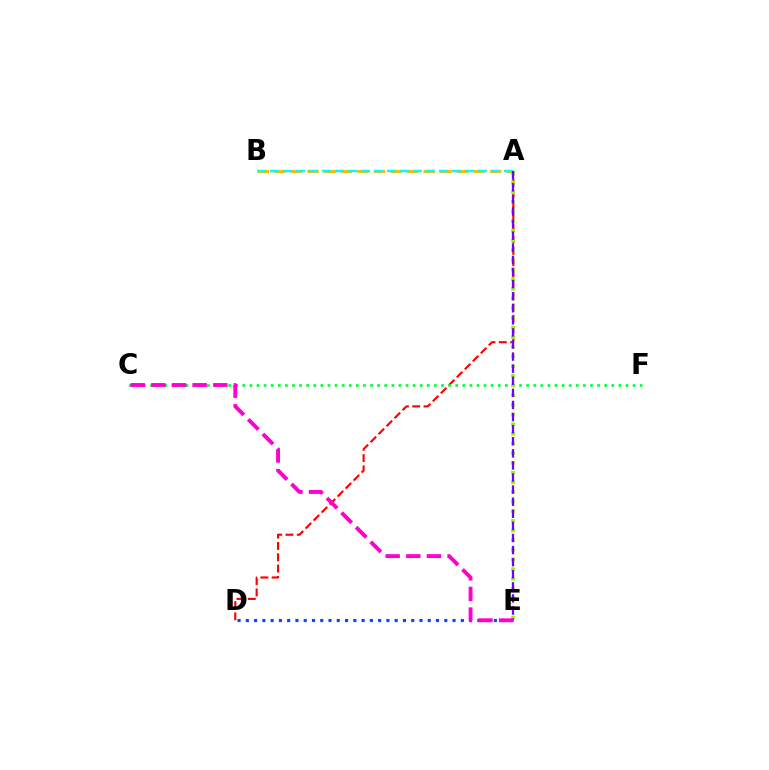{('A', 'D'): [{'color': '#ff0000', 'line_style': 'dashed', 'thickness': 1.54}], ('C', 'F'): [{'color': '#00ff39', 'line_style': 'dotted', 'thickness': 1.93}], ('D', 'E'): [{'color': '#004bff', 'line_style': 'dotted', 'thickness': 2.25}], ('A', 'E'): [{'color': '#84ff00', 'line_style': 'dotted', 'thickness': 2.63}, {'color': '#7200ff', 'line_style': 'dashed', 'thickness': 1.64}], ('A', 'B'): [{'color': '#ffbd00', 'line_style': 'dashed', 'thickness': 2.25}, {'color': '#00fff6', 'line_style': 'dashed', 'thickness': 1.77}], ('C', 'E'): [{'color': '#ff00cf', 'line_style': 'dashed', 'thickness': 2.8}]}